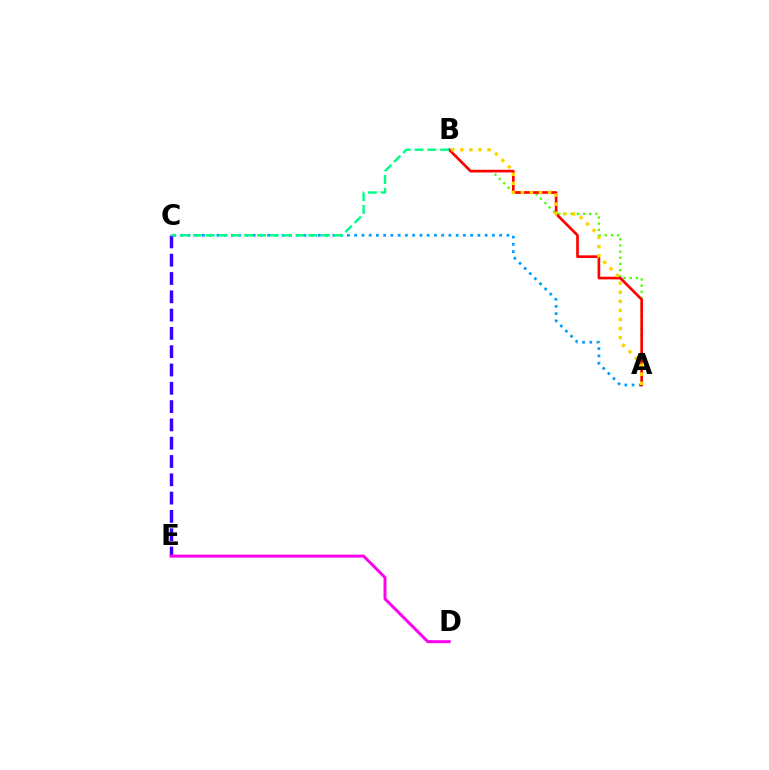{('C', 'E'): [{'color': '#3700ff', 'line_style': 'dashed', 'thickness': 2.49}], ('A', 'B'): [{'color': '#4fff00', 'line_style': 'dotted', 'thickness': 1.67}, {'color': '#ff0000', 'line_style': 'solid', 'thickness': 1.92}, {'color': '#ffd500', 'line_style': 'dotted', 'thickness': 2.47}], ('A', 'C'): [{'color': '#009eff', 'line_style': 'dotted', 'thickness': 1.97}], ('D', 'E'): [{'color': '#ff00ed', 'line_style': 'solid', 'thickness': 2.13}], ('B', 'C'): [{'color': '#00ff86', 'line_style': 'dashed', 'thickness': 1.74}]}